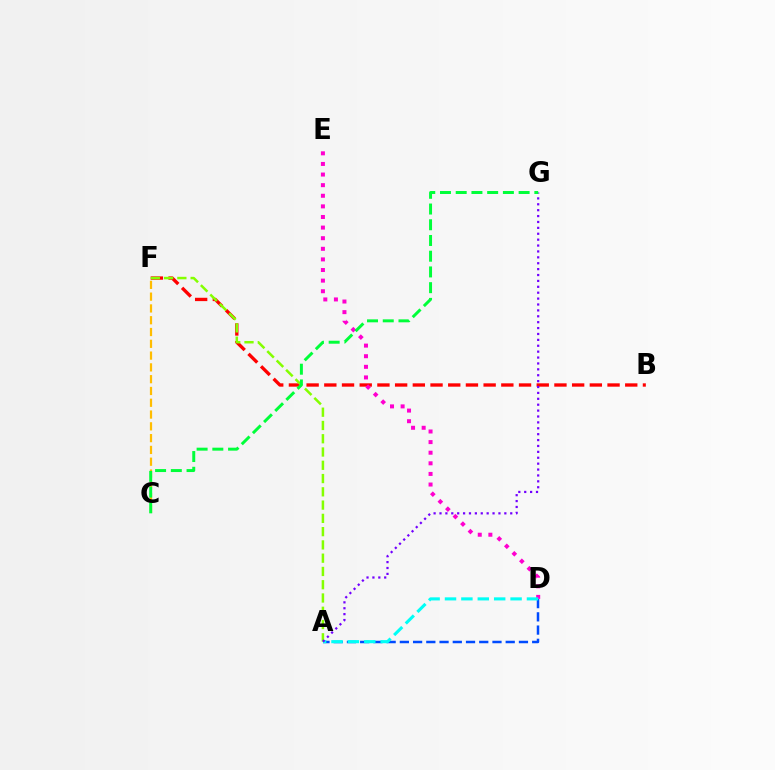{('B', 'F'): [{'color': '#ff0000', 'line_style': 'dashed', 'thickness': 2.4}], ('A', 'F'): [{'color': '#84ff00', 'line_style': 'dashed', 'thickness': 1.8}], ('D', 'E'): [{'color': '#ff00cf', 'line_style': 'dotted', 'thickness': 2.88}], ('A', 'D'): [{'color': '#004bff', 'line_style': 'dashed', 'thickness': 1.8}, {'color': '#00fff6', 'line_style': 'dashed', 'thickness': 2.23}], ('C', 'F'): [{'color': '#ffbd00', 'line_style': 'dashed', 'thickness': 1.6}], ('A', 'G'): [{'color': '#7200ff', 'line_style': 'dotted', 'thickness': 1.6}], ('C', 'G'): [{'color': '#00ff39', 'line_style': 'dashed', 'thickness': 2.14}]}